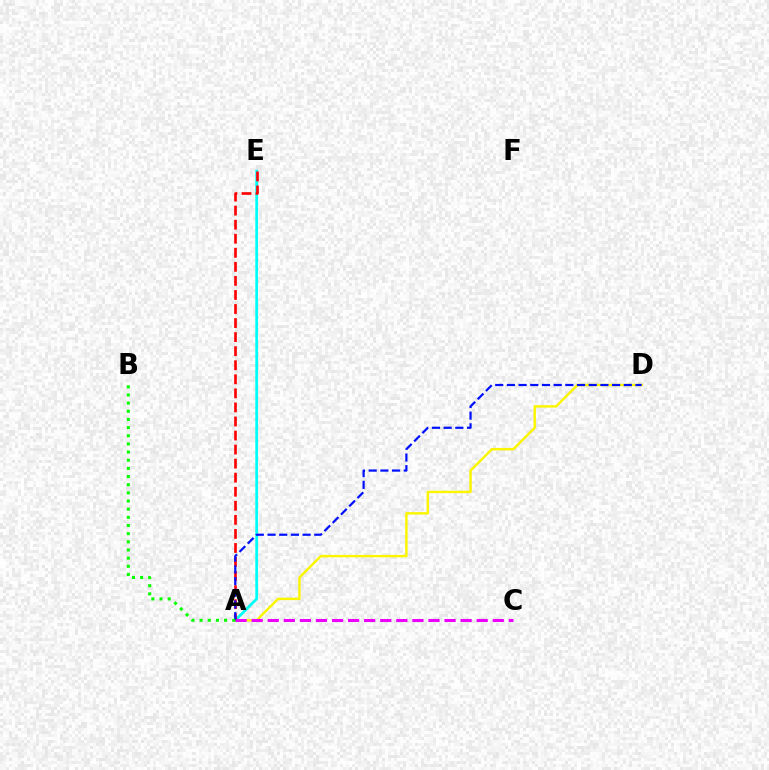{('A', 'E'): [{'color': '#00fff6', 'line_style': 'solid', 'thickness': 1.99}, {'color': '#ff0000', 'line_style': 'dashed', 'thickness': 1.91}], ('A', 'D'): [{'color': '#fcf500', 'line_style': 'solid', 'thickness': 1.76}, {'color': '#0010ff', 'line_style': 'dashed', 'thickness': 1.59}], ('A', 'C'): [{'color': '#ee00ff', 'line_style': 'dashed', 'thickness': 2.18}], ('A', 'B'): [{'color': '#08ff00', 'line_style': 'dotted', 'thickness': 2.22}]}